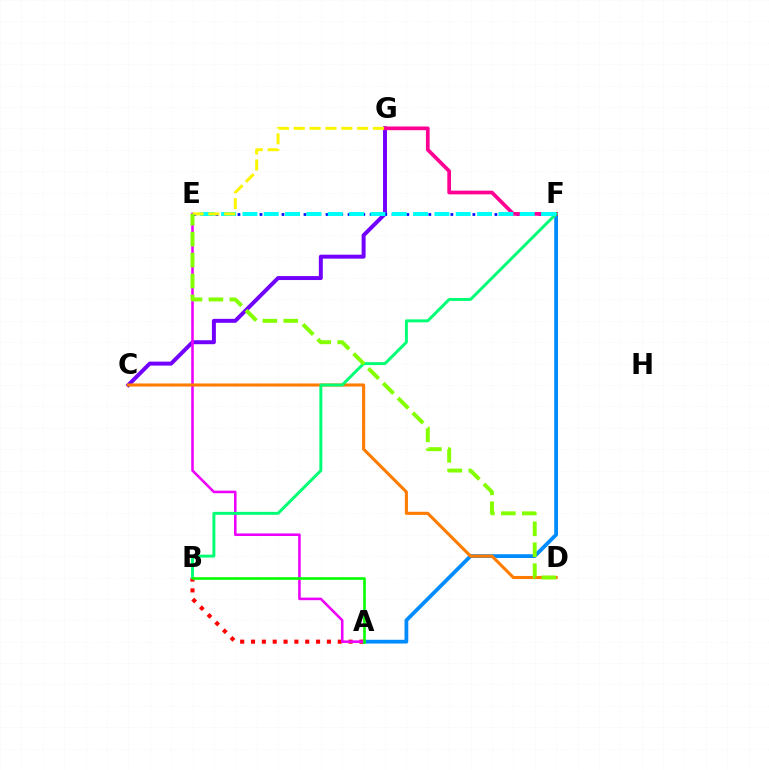{('A', 'F'): [{'color': '#008cff', 'line_style': 'solid', 'thickness': 2.72}], ('C', 'G'): [{'color': '#7200ff', 'line_style': 'solid', 'thickness': 2.85}], ('E', 'F'): [{'color': '#0010ff', 'line_style': 'dotted', 'thickness': 1.99}, {'color': '#00fff6', 'line_style': 'dashed', 'thickness': 2.9}], ('A', 'B'): [{'color': '#ff0000', 'line_style': 'dotted', 'thickness': 2.95}, {'color': '#08ff00', 'line_style': 'solid', 'thickness': 1.89}], ('A', 'E'): [{'color': '#ee00ff', 'line_style': 'solid', 'thickness': 1.85}], ('C', 'D'): [{'color': '#ff7c00', 'line_style': 'solid', 'thickness': 2.23}], ('F', 'G'): [{'color': '#ff0094', 'line_style': 'solid', 'thickness': 2.67}], ('B', 'F'): [{'color': '#00ff74', 'line_style': 'solid', 'thickness': 2.12}], ('E', 'G'): [{'color': '#fcf500', 'line_style': 'dashed', 'thickness': 2.15}], ('D', 'E'): [{'color': '#84ff00', 'line_style': 'dashed', 'thickness': 2.84}]}